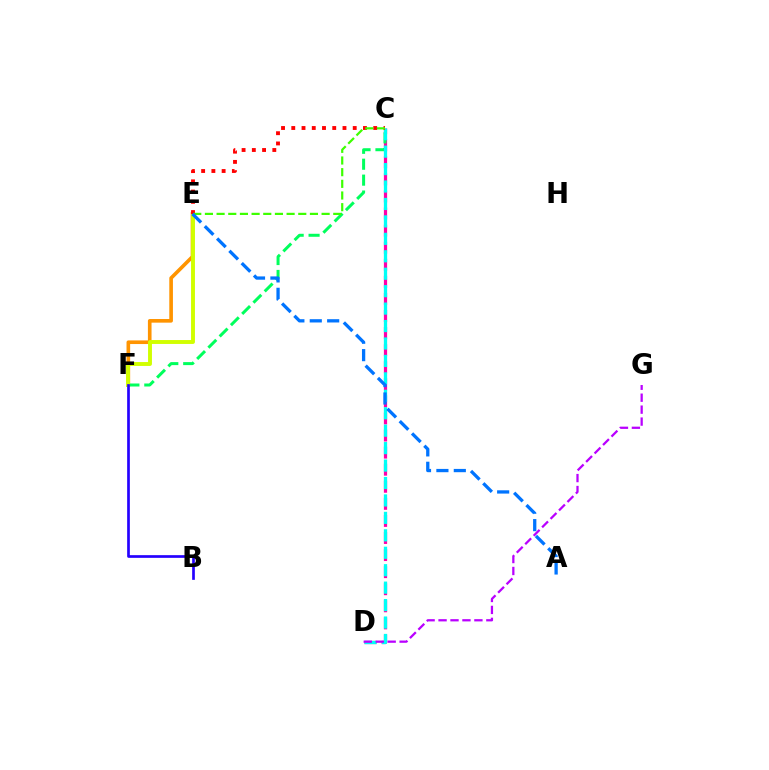{('C', 'D'): [{'color': '#ff00ac', 'line_style': 'dashed', 'thickness': 2.32}, {'color': '#00fff6', 'line_style': 'dashed', 'thickness': 2.37}], ('E', 'F'): [{'color': '#ff9400', 'line_style': 'solid', 'thickness': 2.62}, {'color': '#d1ff00', 'line_style': 'solid', 'thickness': 2.81}], ('C', 'F'): [{'color': '#00ff5c', 'line_style': 'dashed', 'thickness': 2.16}], ('C', 'E'): [{'color': '#ff0000', 'line_style': 'dotted', 'thickness': 2.78}, {'color': '#3dff00', 'line_style': 'dashed', 'thickness': 1.59}], ('D', 'G'): [{'color': '#b900ff', 'line_style': 'dashed', 'thickness': 1.62}], ('B', 'F'): [{'color': '#2500ff', 'line_style': 'solid', 'thickness': 1.94}], ('A', 'E'): [{'color': '#0074ff', 'line_style': 'dashed', 'thickness': 2.36}]}